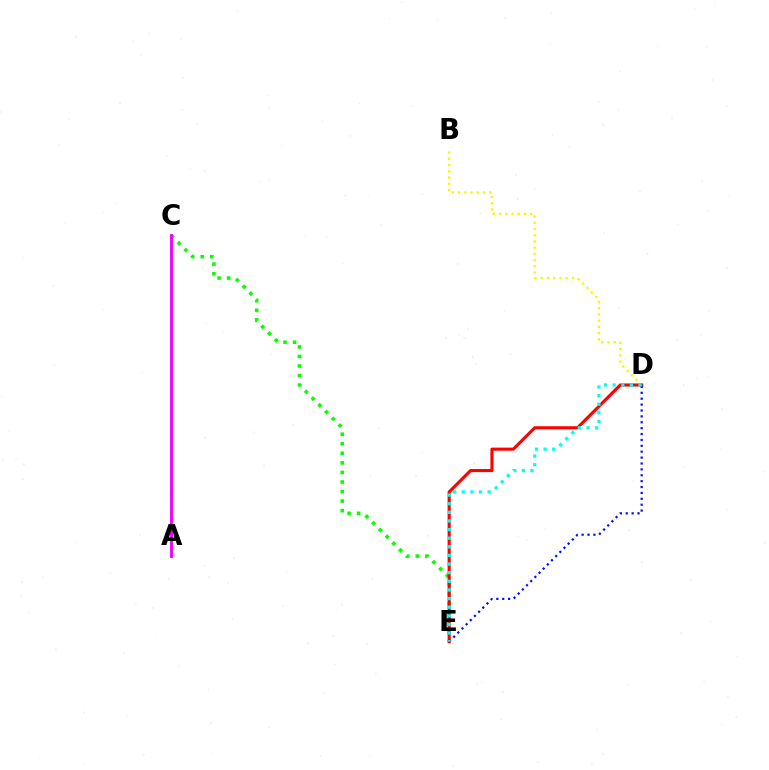{('C', 'E'): [{'color': '#08ff00', 'line_style': 'dotted', 'thickness': 2.59}], ('B', 'D'): [{'color': '#fcf500', 'line_style': 'dotted', 'thickness': 1.69}], ('D', 'E'): [{'color': '#ff0000', 'line_style': 'solid', 'thickness': 2.22}, {'color': '#0010ff', 'line_style': 'dotted', 'thickness': 1.6}, {'color': '#00fff6', 'line_style': 'dotted', 'thickness': 2.34}], ('A', 'C'): [{'color': '#ee00ff', 'line_style': 'solid', 'thickness': 2.05}]}